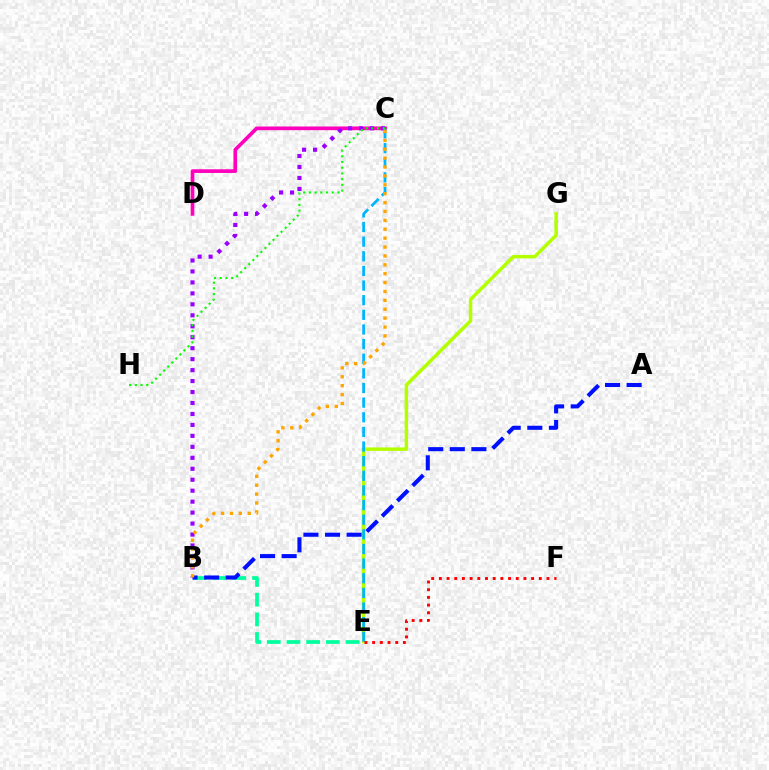{('C', 'D'): [{'color': '#ff00bd', 'line_style': 'solid', 'thickness': 2.65}], ('B', 'C'): [{'color': '#9b00ff', 'line_style': 'dotted', 'thickness': 2.98}, {'color': '#ffa500', 'line_style': 'dotted', 'thickness': 2.42}], ('E', 'G'): [{'color': '#b3ff00', 'line_style': 'solid', 'thickness': 2.51}], ('C', 'E'): [{'color': '#00b5ff', 'line_style': 'dashed', 'thickness': 1.99}], ('E', 'F'): [{'color': '#ff0000', 'line_style': 'dotted', 'thickness': 2.09}], ('B', 'E'): [{'color': '#00ff9d', 'line_style': 'dashed', 'thickness': 2.68}], ('A', 'B'): [{'color': '#0010ff', 'line_style': 'dashed', 'thickness': 2.93}], ('C', 'H'): [{'color': '#08ff00', 'line_style': 'dotted', 'thickness': 1.55}]}